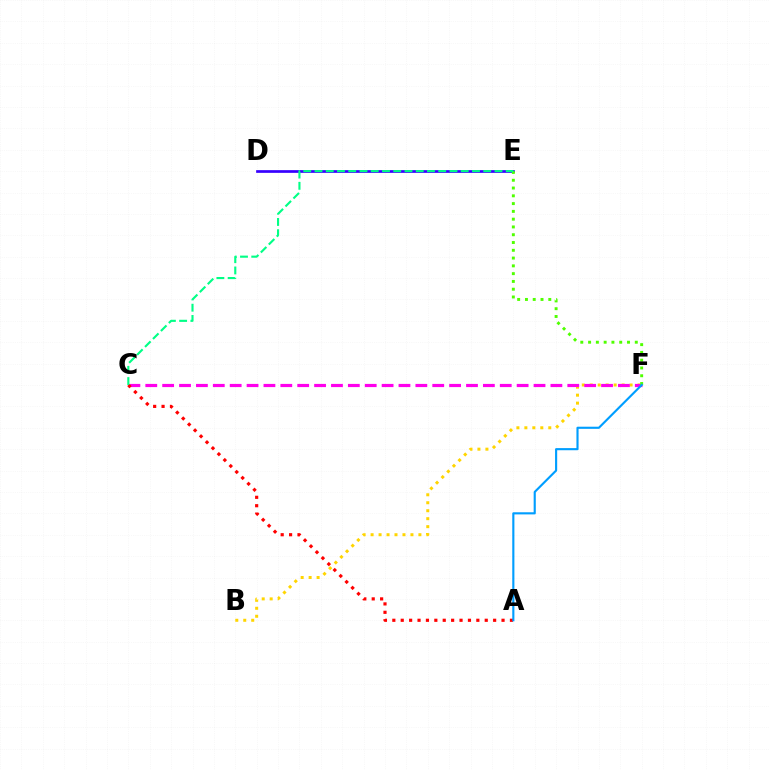{('B', 'F'): [{'color': '#ffd500', 'line_style': 'dotted', 'thickness': 2.17}], ('C', 'F'): [{'color': '#ff00ed', 'line_style': 'dashed', 'thickness': 2.29}], ('A', 'C'): [{'color': '#ff0000', 'line_style': 'dotted', 'thickness': 2.28}], ('D', 'E'): [{'color': '#3700ff', 'line_style': 'solid', 'thickness': 1.94}], ('E', 'F'): [{'color': '#4fff00', 'line_style': 'dotted', 'thickness': 2.11}], ('A', 'F'): [{'color': '#009eff', 'line_style': 'solid', 'thickness': 1.54}], ('C', 'E'): [{'color': '#00ff86', 'line_style': 'dashed', 'thickness': 1.53}]}